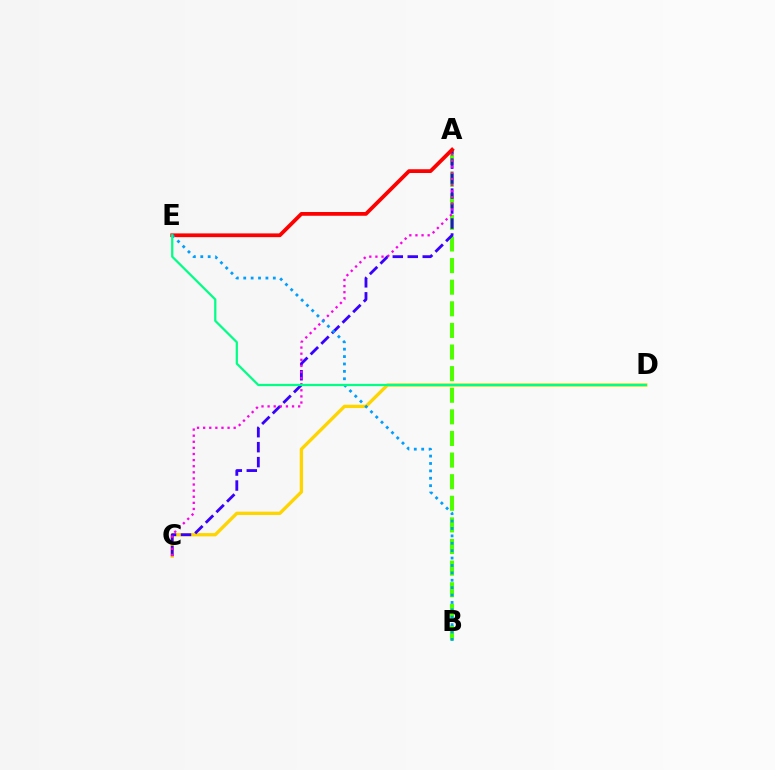{('A', 'B'): [{'color': '#4fff00', 'line_style': 'dashed', 'thickness': 2.94}], ('C', 'D'): [{'color': '#ffd500', 'line_style': 'solid', 'thickness': 2.39}], ('A', 'C'): [{'color': '#3700ff', 'line_style': 'dashed', 'thickness': 2.03}, {'color': '#ff00ed', 'line_style': 'dotted', 'thickness': 1.66}], ('A', 'E'): [{'color': '#ff0000', 'line_style': 'solid', 'thickness': 2.71}], ('B', 'E'): [{'color': '#009eff', 'line_style': 'dotted', 'thickness': 2.01}], ('D', 'E'): [{'color': '#00ff86', 'line_style': 'solid', 'thickness': 1.61}]}